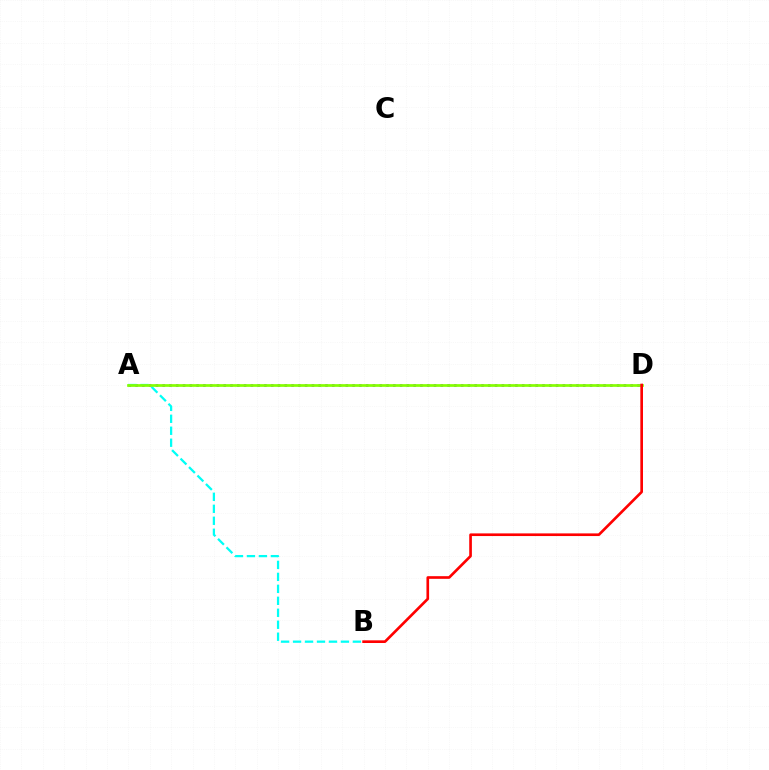{('A', 'D'): [{'color': '#7200ff', 'line_style': 'dotted', 'thickness': 1.84}, {'color': '#84ff00', 'line_style': 'solid', 'thickness': 1.95}], ('A', 'B'): [{'color': '#00fff6', 'line_style': 'dashed', 'thickness': 1.63}], ('B', 'D'): [{'color': '#ff0000', 'line_style': 'solid', 'thickness': 1.91}]}